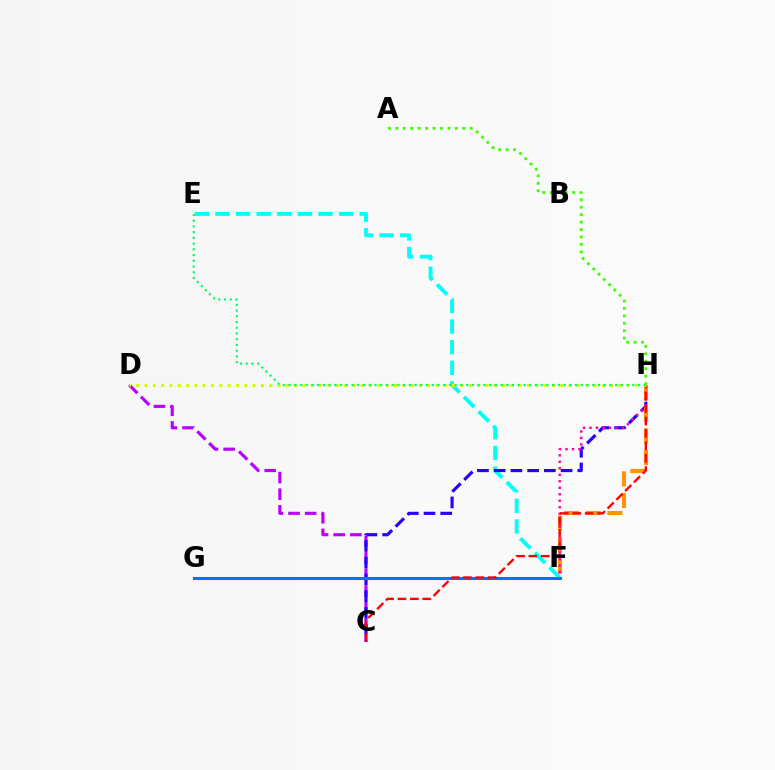{('C', 'D'): [{'color': '#b900ff', 'line_style': 'dashed', 'thickness': 2.26}], ('E', 'F'): [{'color': '#00fff6', 'line_style': 'dashed', 'thickness': 2.8}], ('C', 'H'): [{'color': '#2500ff', 'line_style': 'dashed', 'thickness': 2.27}, {'color': '#ff0000', 'line_style': 'dashed', 'thickness': 1.68}], ('F', 'G'): [{'color': '#0074ff', 'line_style': 'solid', 'thickness': 2.2}], ('F', 'H'): [{'color': '#ff9400', 'line_style': 'dashed', 'thickness': 2.94}, {'color': '#ff00ac', 'line_style': 'dotted', 'thickness': 1.76}], ('A', 'H'): [{'color': '#3dff00', 'line_style': 'dotted', 'thickness': 2.02}], ('D', 'H'): [{'color': '#d1ff00', 'line_style': 'dotted', 'thickness': 2.26}], ('E', 'H'): [{'color': '#00ff5c', 'line_style': 'dotted', 'thickness': 1.56}]}